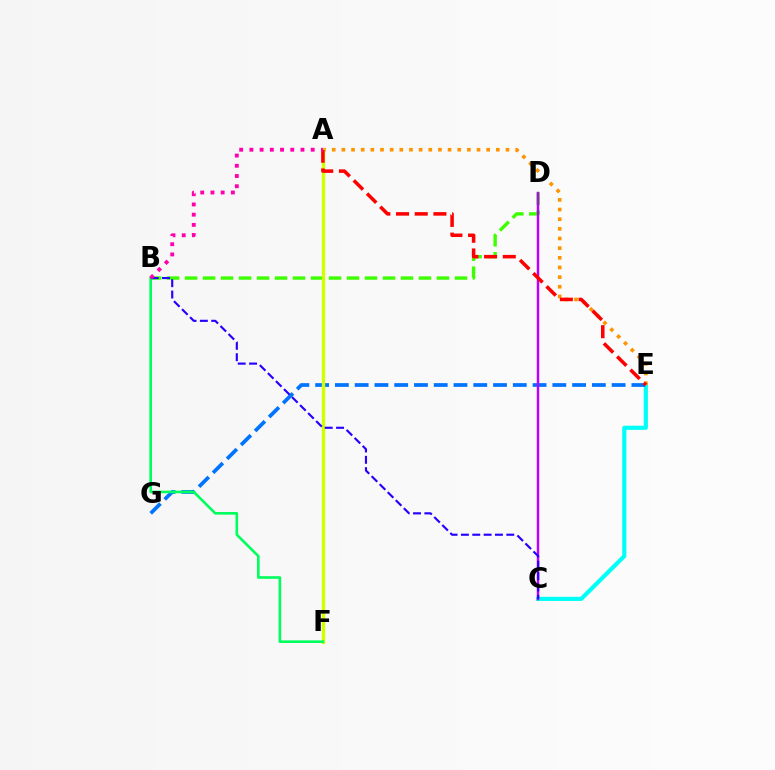{('C', 'E'): [{'color': '#00fff6', 'line_style': 'solid', 'thickness': 2.99}], ('E', 'G'): [{'color': '#0074ff', 'line_style': 'dashed', 'thickness': 2.69}], ('A', 'E'): [{'color': '#ff9400', 'line_style': 'dotted', 'thickness': 2.62}, {'color': '#ff0000', 'line_style': 'dashed', 'thickness': 2.54}], ('B', 'D'): [{'color': '#3dff00', 'line_style': 'dashed', 'thickness': 2.44}], ('A', 'F'): [{'color': '#d1ff00', 'line_style': 'solid', 'thickness': 2.43}], ('C', 'D'): [{'color': '#b900ff', 'line_style': 'solid', 'thickness': 1.78}], ('B', 'F'): [{'color': '#00ff5c', 'line_style': 'solid', 'thickness': 1.89}], ('B', 'C'): [{'color': '#2500ff', 'line_style': 'dashed', 'thickness': 1.54}], ('A', 'B'): [{'color': '#ff00ac', 'line_style': 'dotted', 'thickness': 2.78}]}